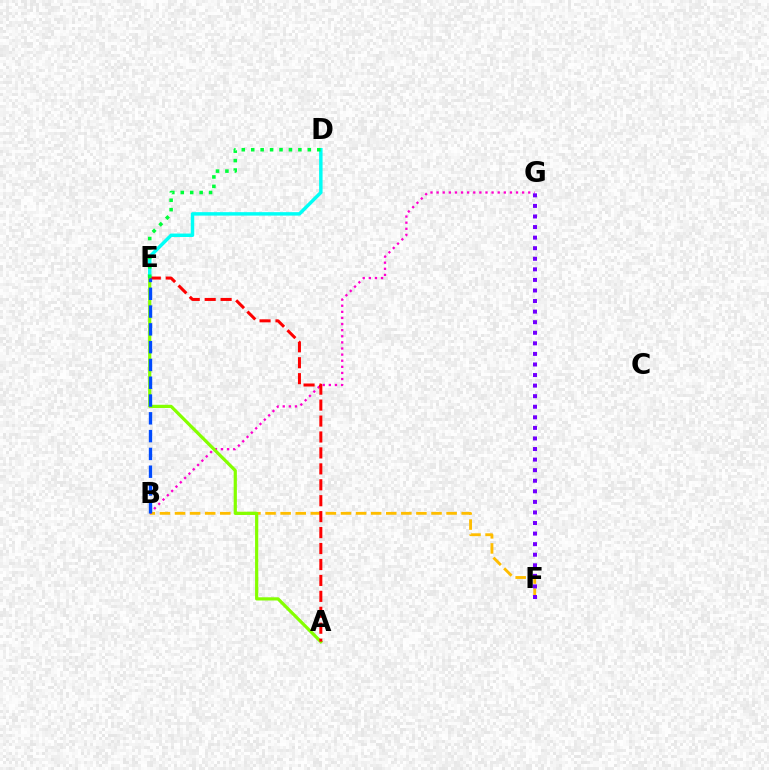{('B', 'F'): [{'color': '#ffbd00', 'line_style': 'dashed', 'thickness': 2.05}], ('D', 'E'): [{'color': '#00fff6', 'line_style': 'solid', 'thickness': 2.49}, {'color': '#00ff39', 'line_style': 'dotted', 'thickness': 2.56}], ('B', 'G'): [{'color': '#ff00cf', 'line_style': 'dotted', 'thickness': 1.66}], ('A', 'E'): [{'color': '#84ff00', 'line_style': 'solid', 'thickness': 2.3}, {'color': '#ff0000', 'line_style': 'dashed', 'thickness': 2.17}], ('F', 'G'): [{'color': '#7200ff', 'line_style': 'dotted', 'thickness': 2.87}], ('B', 'E'): [{'color': '#004bff', 'line_style': 'dashed', 'thickness': 2.42}]}